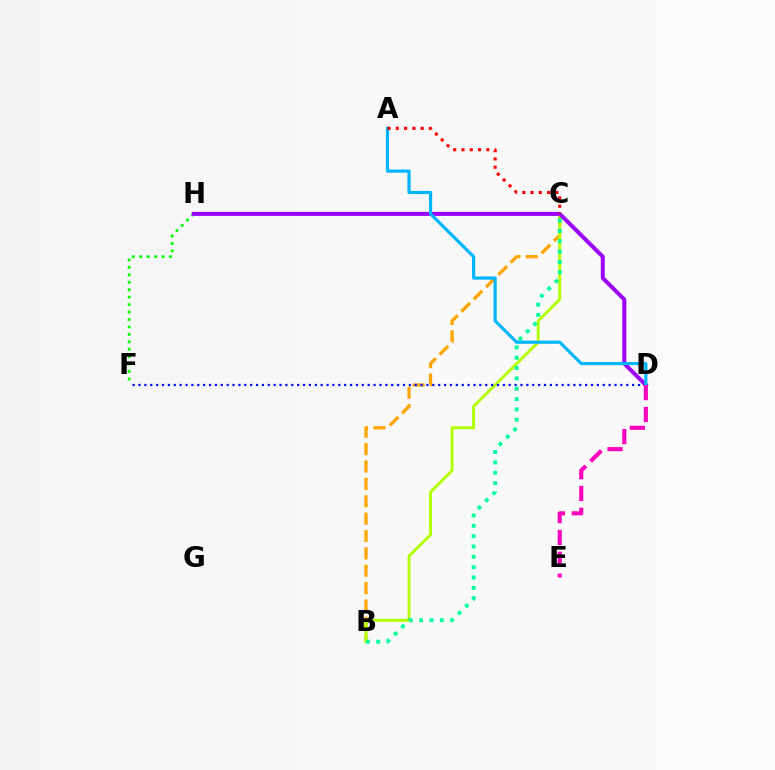{('B', 'C'): [{'color': '#ffa500', 'line_style': 'dashed', 'thickness': 2.36}, {'color': '#b3ff00', 'line_style': 'solid', 'thickness': 2.12}, {'color': '#00ff9d', 'line_style': 'dotted', 'thickness': 2.81}], ('F', 'H'): [{'color': '#08ff00', 'line_style': 'dotted', 'thickness': 2.02}], ('D', 'H'): [{'color': '#9b00ff', 'line_style': 'solid', 'thickness': 2.88}], ('D', 'F'): [{'color': '#0010ff', 'line_style': 'dotted', 'thickness': 1.6}], ('A', 'D'): [{'color': '#00b5ff', 'line_style': 'solid', 'thickness': 2.29}], ('A', 'C'): [{'color': '#ff0000', 'line_style': 'dotted', 'thickness': 2.25}], ('D', 'E'): [{'color': '#ff00bd', 'line_style': 'dashed', 'thickness': 2.97}]}